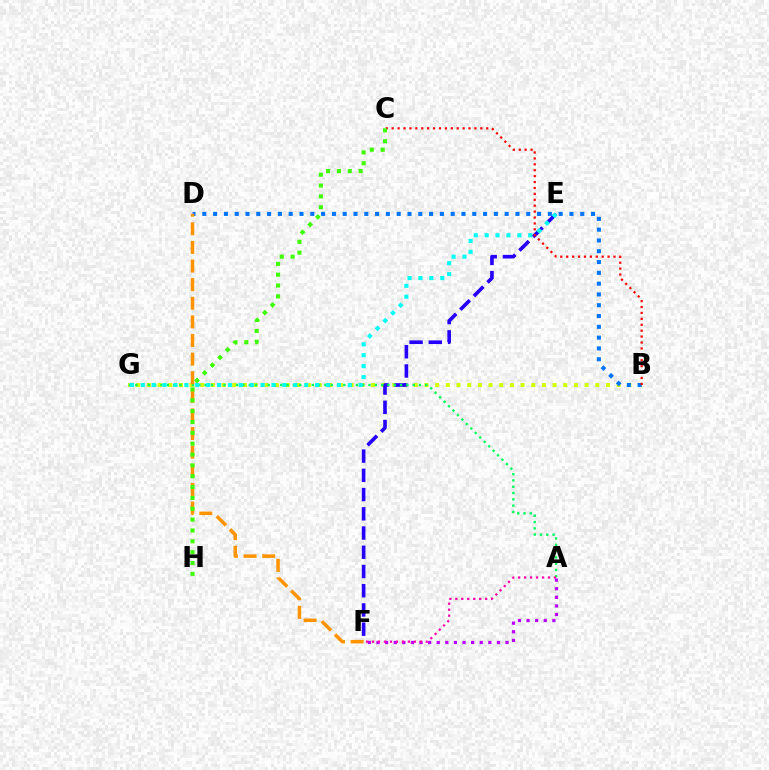{('A', 'F'): [{'color': '#b900ff', 'line_style': 'dotted', 'thickness': 2.34}, {'color': '#ff00ac', 'line_style': 'dotted', 'thickness': 1.62}], ('B', 'G'): [{'color': '#d1ff00', 'line_style': 'dotted', 'thickness': 2.9}], ('B', 'D'): [{'color': '#0074ff', 'line_style': 'dotted', 'thickness': 2.93}], ('E', 'F'): [{'color': '#2500ff', 'line_style': 'dashed', 'thickness': 2.61}], ('A', 'G'): [{'color': '#00ff5c', 'line_style': 'dotted', 'thickness': 1.71}], ('B', 'C'): [{'color': '#ff0000', 'line_style': 'dotted', 'thickness': 1.61}], ('E', 'G'): [{'color': '#00fff6', 'line_style': 'dotted', 'thickness': 2.96}], ('D', 'F'): [{'color': '#ff9400', 'line_style': 'dashed', 'thickness': 2.53}], ('C', 'H'): [{'color': '#3dff00', 'line_style': 'dotted', 'thickness': 2.95}]}